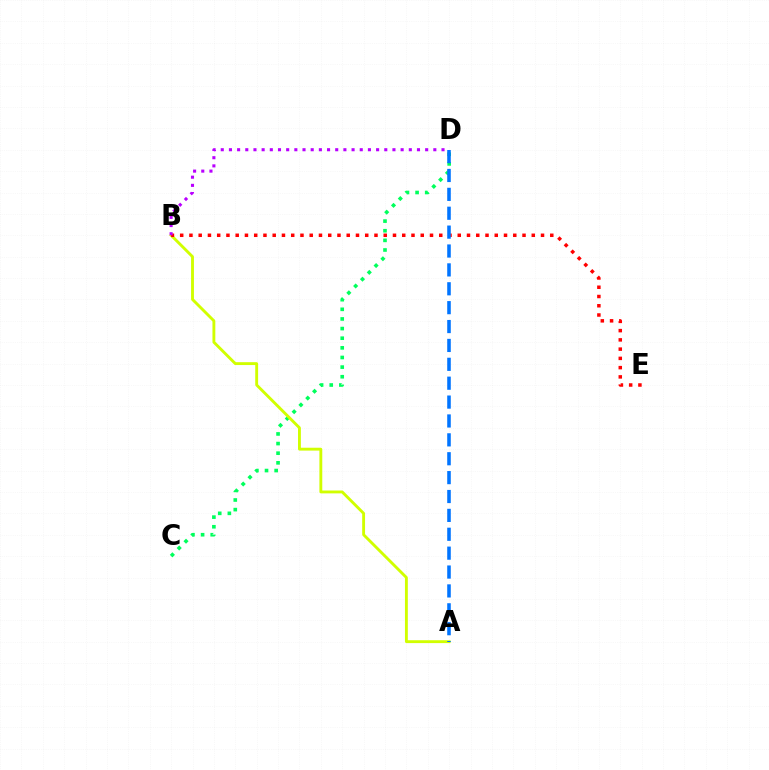{('C', 'D'): [{'color': '#00ff5c', 'line_style': 'dotted', 'thickness': 2.62}], ('A', 'B'): [{'color': '#d1ff00', 'line_style': 'solid', 'thickness': 2.07}], ('B', 'E'): [{'color': '#ff0000', 'line_style': 'dotted', 'thickness': 2.51}], ('A', 'D'): [{'color': '#0074ff', 'line_style': 'dashed', 'thickness': 2.57}], ('B', 'D'): [{'color': '#b900ff', 'line_style': 'dotted', 'thickness': 2.22}]}